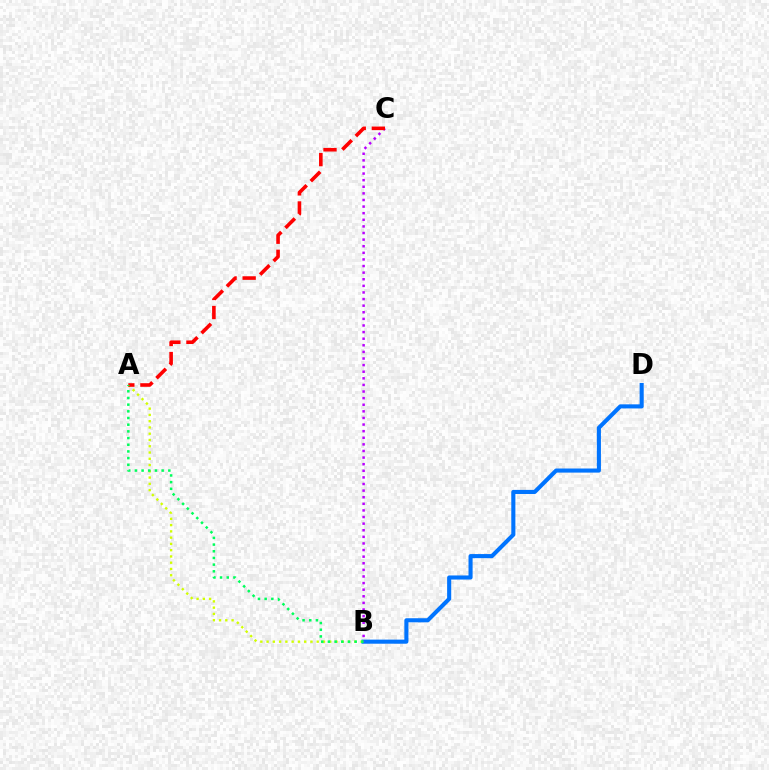{('B', 'D'): [{'color': '#0074ff', 'line_style': 'solid', 'thickness': 2.94}], ('B', 'C'): [{'color': '#b900ff', 'line_style': 'dotted', 'thickness': 1.79}], ('A', 'B'): [{'color': '#d1ff00', 'line_style': 'dotted', 'thickness': 1.7}, {'color': '#00ff5c', 'line_style': 'dotted', 'thickness': 1.82}], ('A', 'C'): [{'color': '#ff0000', 'line_style': 'dashed', 'thickness': 2.59}]}